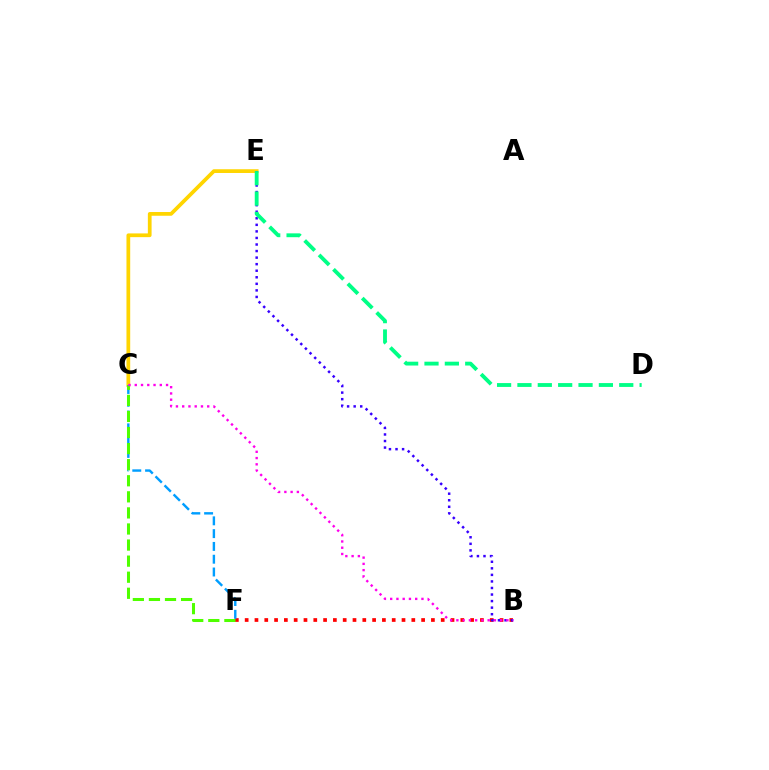{('C', 'E'): [{'color': '#ffd500', 'line_style': 'solid', 'thickness': 2.69}], ('B', 'F'): [{'color': '#ff0000', 'line_style': 'dotted', 'thickness': 2.66}], ('B', 'E'): [{'color': '#3700ff', 'line_style': 'dotted', 'thickness': 1.78}], ('C', 'F'): [{'color': '#009eff', 'line_style': 'dashed', 'thickness': 1.74}, {'color': '#4fff00', 'line_style': 'dashed', 'thickness': 2.18}], ('D', 'E'): [{'color': '#00ff86', 'line_style': 'dashed', 'thickness': 2.77}], ('B', 'C'): [{'color': '#ff00ed', 'line_style': 'dotted', 'thickness': 1.7}]}